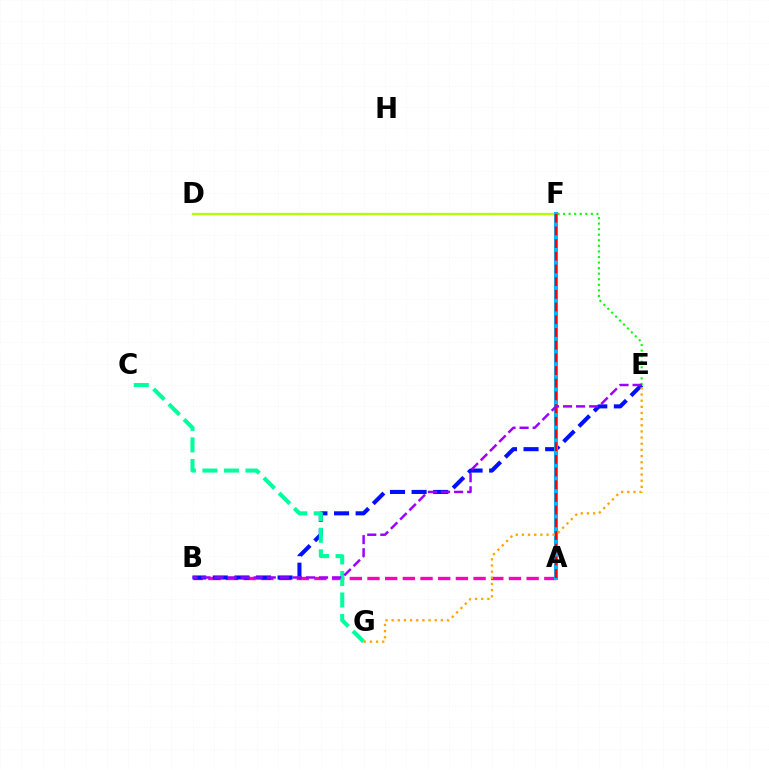{('A', 'B'): [{'color': '#ff00bd', 'line_style': 'dashed', 'thickness': 2.4}], ('D', 'F'): [{'color': '#b3ff00', 'line_style': 'solid', 'thickness': 1.67}], ('B', 'E'): [{'color': '#0010ff', 'line_style': 'dashed', 'thickness': 2.94}, {'color': '#9b00ff', 'line_style': 'dashed', 'thickness': 1.78}], ('E', 'F'): [{'color': '#08ff00', 'line_style': 'dotted', 'thickness': 1.51}], ('A', 'F'): [{'color': '#00b5ff', 'line_style': 'solid', 'thickness': 2.89}, {'color': '#ff0000', 'line_style': 'dashed', 'thickness': 1.72}], ('C', 'G'): [{'color': '#00ff9d', 'line_style': 'dashed', 'thickness': 2.92}], ('E', 'G'): [{'color': '#ffa500', 'line_style': 'dotted', 'thickness': 1.67}]}